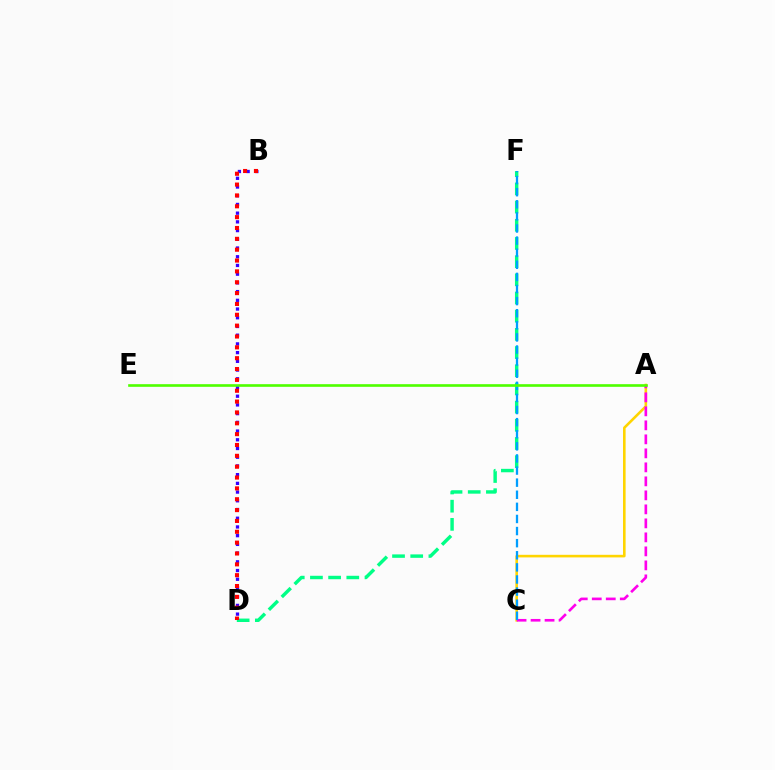{('B', 'D'): [{'color': '#3700ff', 'line_style': 'dotted', 'thickness': 2.37}, {'color': '#ff0000', 'line_style': 'dotted', 'thickness': 2.95}], ('A', 'C'): [{'color': '#ffd500', 'line_style': 'solid', 'thickness': 1.87}, {'color': '#ff00ed', 'line_style': 'dashed', 'thickness': 1.9}], ('D', 'F'): [{'color': '#00ff86', 'line_style': 'dashed', 'thickness': 2.47}], ('C', 'F'): [{'color': '#009eff', 'line_style': 'dashed', 'thickness': 1.64}], ('A', 'E'): [{'color': '#4fff00', 'line_style': 'solid', 'thickness': 1.9}]}